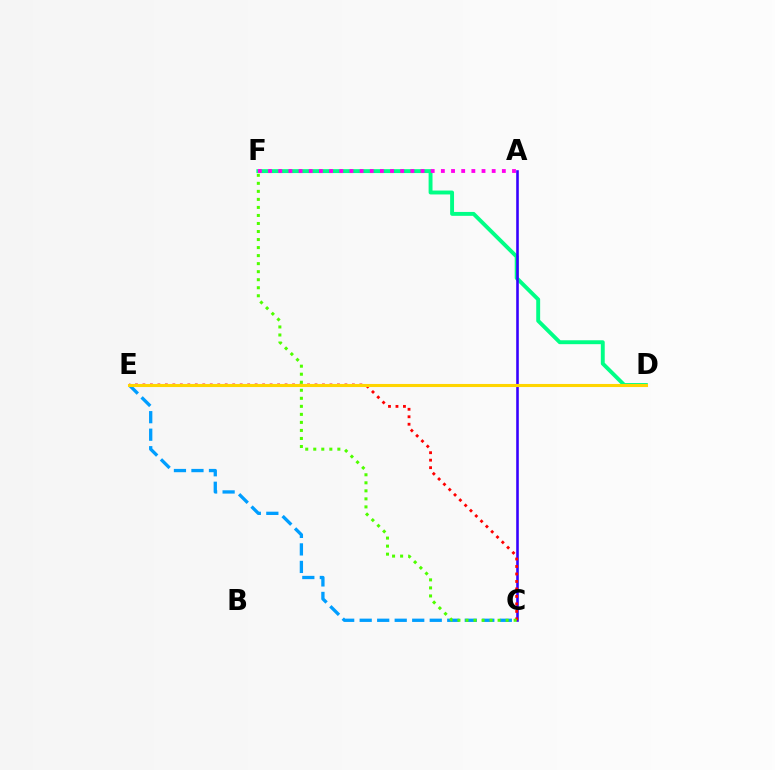{('D', 'F'): [{'color': '#00ff86', 'line_style': 'solid', 'thickness': 2.81}], ('A', 'F'): [{'color': '#ff00ed', 'line_style': 'dotted', 'thickness': 2.76}], ('A', 'C'): [{'color': '#3700ff', 'line_style': 'solid', 'thickness': 1.87}], ('C', 'E'): [{'color': '#009eff', 'line_style': 'dashed', 'thickness': 2.38}, {'color': '#ff0000', 'line_style': 'dotted', 'thickness': 2.03}], ('D', 'E'): [{'color': '#ffd500', 'line_style': 'solid', 'thickness': 2.22}], ('C', 'F'): [{'color': '#4fff00', 'line_style': 'dotted', 'thickness': 2.18}]}